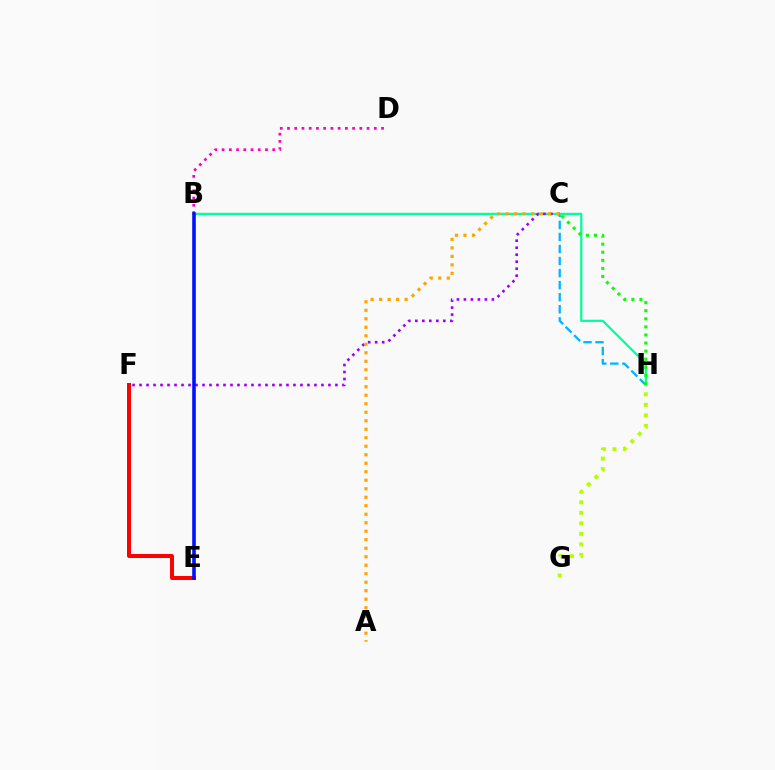{('B', 'D'): [{'color': '#ff00bd', 'line_style': 'dotted', 'thickness': 1.97}], ('C', 'H'): [{'color': '#00b5ff', 'line_style': 'dashed', 'thickness': 1.64}, {'color': '#08ff00', 'line_style': 'dotted', 'thickness': 2.2}], ('B', 'H'): [{'color': '#00ff9d', 'line_style': 'solid', 'thickness': 1.6}], ('E', 'F'): [{'color': '#ff0000', 'line_style': 'solid', 'thickness': 2.87}], ('C', 'F'): [{'color': '#9b00ff', 'line_style': 'dotted', 'thickness': 1.9}], ('A', 'C'): [{'color': '#ffa500', 'line_style': 'dotted', 'thickness': 2.31}], ('B', 'E'): [{'color': '#0010ff', 'line_style': 'solid', 'thickness': 2.59}], ('G', 'H'): [{'color': '#b3ff00', 'line_style': 'dotted', 'thickness': 2.86}]}